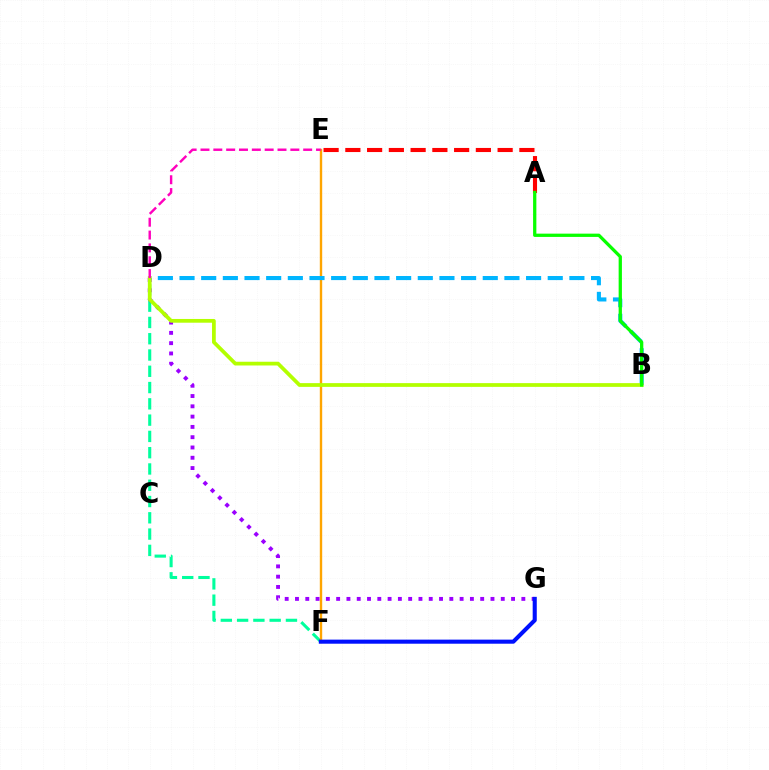{('A', 'E'): [{'color': '#ff0000', 'line_style': 'dashed', 'thickness': 2.96}], ('D', 'F'): [{'color': '#00ff9d', 'line_style': 'dashed', 'thickness': 2.21}], ('E', 'F'): [{'color': '#ffa500', 'line_style': 'solid', 'thickness': 1.72}], ('D', 'G'): [{'color': '#9b00ff', 'line_style': 'dotted', 'thickness': 2.8}], ('B', 'D'): [{'color': '#00b5ff', 'line_style': 'dashed', 'thickness': 2.94}, {'color': '#b3ff00', 'line_style': 'solid', 'thickness': 2.7}], ('D', 'E'): [{'color': '#ff00bd', 'line_style': 'dashed', 'thickness': 1.74}], ('F', 'G'): [{'color': '#0010ff', 'line_style': 'solid', 'thickness': 2.94}], ('A', 'B'): [{'color': '#08ff00', 'line_style': 'solid', 'thickness': 2.36}]}